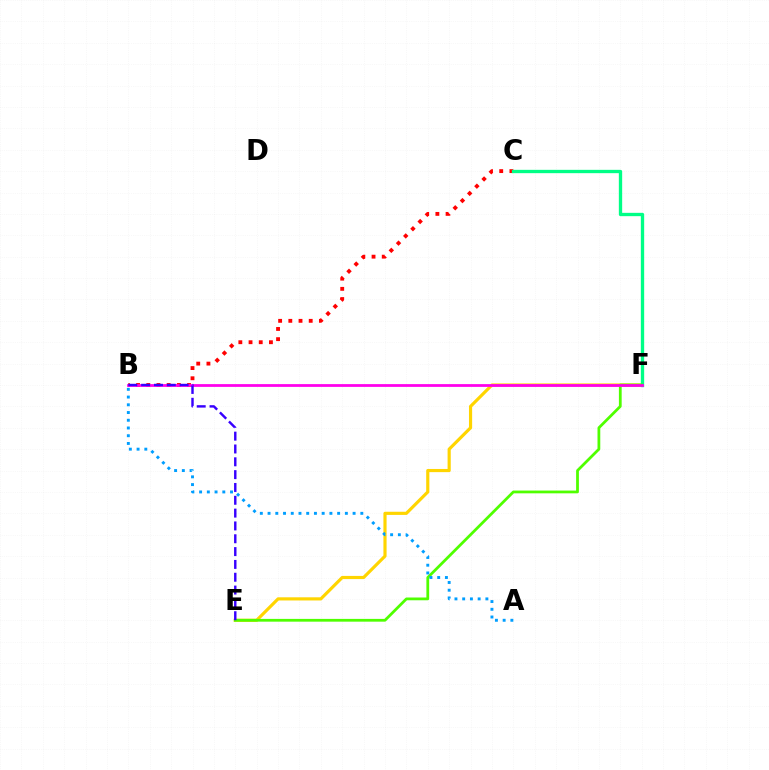{('B', 'C'): [{'color': '#ff0000', 'line_style': 'dotted', 'thickness': 2.77}], ('E', 'F'): [{'color': '#ffd500', 'line_style': 'solid', 'thickness': 2.28}, {'color': '#4fff00', 'line_style': 'solid', 'thickness': 1.99}], ('C', 'F'): [{'color': '#00ff86', 'line_style': 'solid', 'thickness': 2.4}], ('B', 'F'): [{'color': '#ff00ed', 'line_style': 'solid', 'thickness': 2.0}], ('B', 'E'): [{'color': '#3700ff', 'line_style': 'dashed', 'thickness': 1.74}], ('A', 'B'): [{'color': '#009eff', 'line_style': 'dotted', 'thickness': 2.1}]}